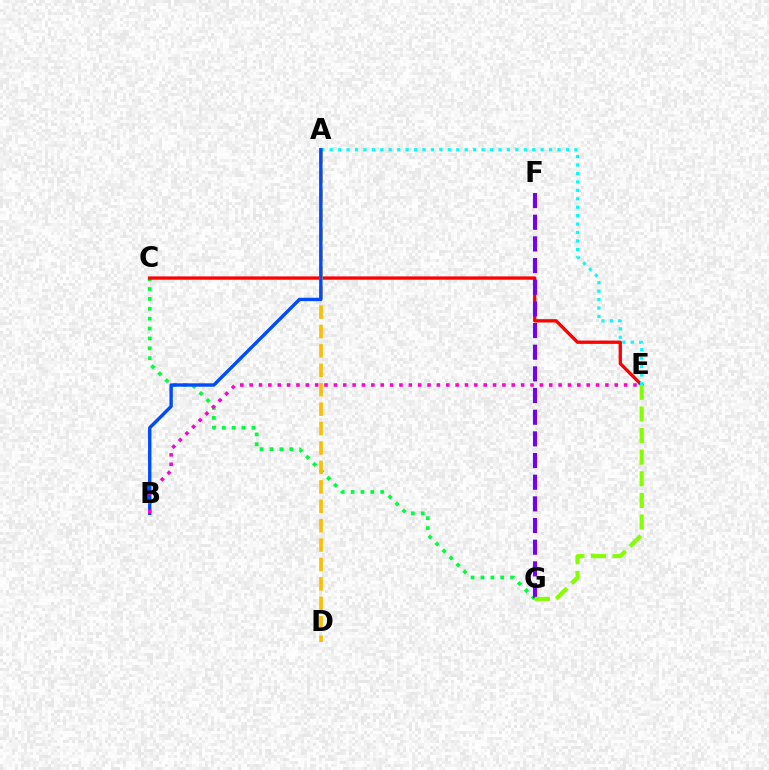{('C', 'G'): [{'color': '#00ff39', 'line_style': 'dotted', 'thickness': 2.68}], ('C', 'E'): [{'color': '#ff0000', 'line_style': 'solid', 'thickness': 2.38}], ('A', 'D'): [{'color': '#ffbd00', 'line_style': 'dashed', 'thickness': 2.64}], ('A', 'E'): [{'color': '#00fff6', 'line_style': 'dotted', 'thickness': 2.29}], ('F', 'G'): [{'color': '#7200ff', 'line_style': 'dashed', 'thickness': 2.94}], ('A', 'B'): [{'color': '#004bff', 'line_style': 'solid', 'thickness': 2.44}], ('B', 'E'): [{'color': '#ff00cf', 'line_style': 'dotted', 'thickness': 2.54}], ('E', 'G'): [{'color': '#84ff00', 'line_style': 'dashed', 'thickness': 2.94}]}